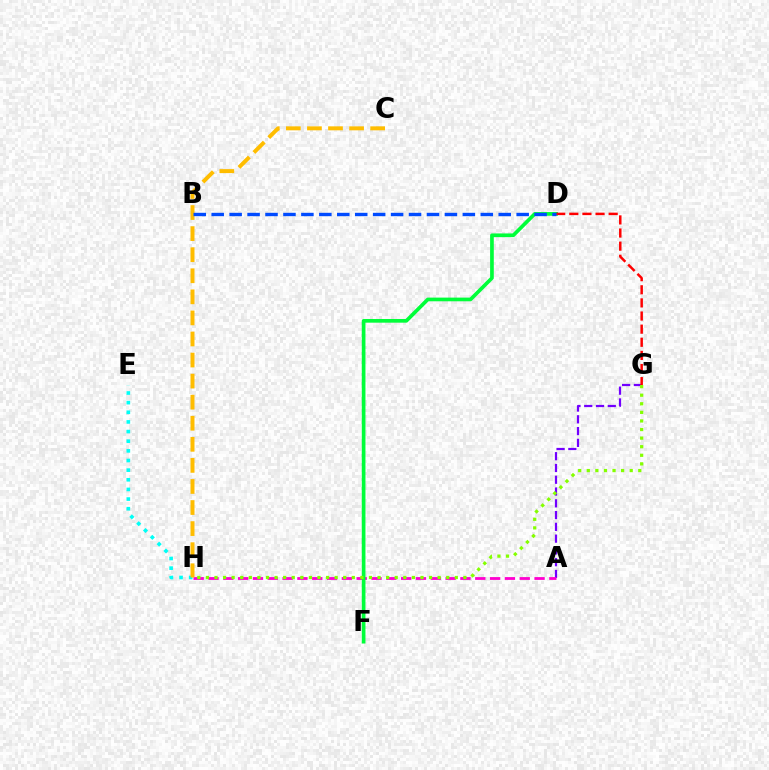{('E', 'H'): [{'color': '#00fff6', 'line_style': 'dotted', 'thickness': 2.62}], ('A', 'G'): [{'color': '#7200ff', 'line_style': 'dashed', 'thickness': 1.6}], ('A', 'H'): [{'color': '#ff00cf', 'line_style': 'dashed', 'thickness': 2.01}], ('D', 'F'): [{'color': '#00ff39', 'line_style': 'solid', 'thickness': 2.65}], ('C', 'H'): [{'color': '#ffbd00', 'line_style': 'dashed', 'thickness': 2.86}], ('D', 'G'): [{'color': '#ff0000', 'line_style': 'dashed', 'thickness': 1.78}], ('B', 'D'): [{'color': '#004bff', 'line_style': 'dashed', 'thickness': 2.44}], ('G', 'H'): [{'color': '#84ff00', 'line_style': 'dotted', 'thickness': 2.33}]}